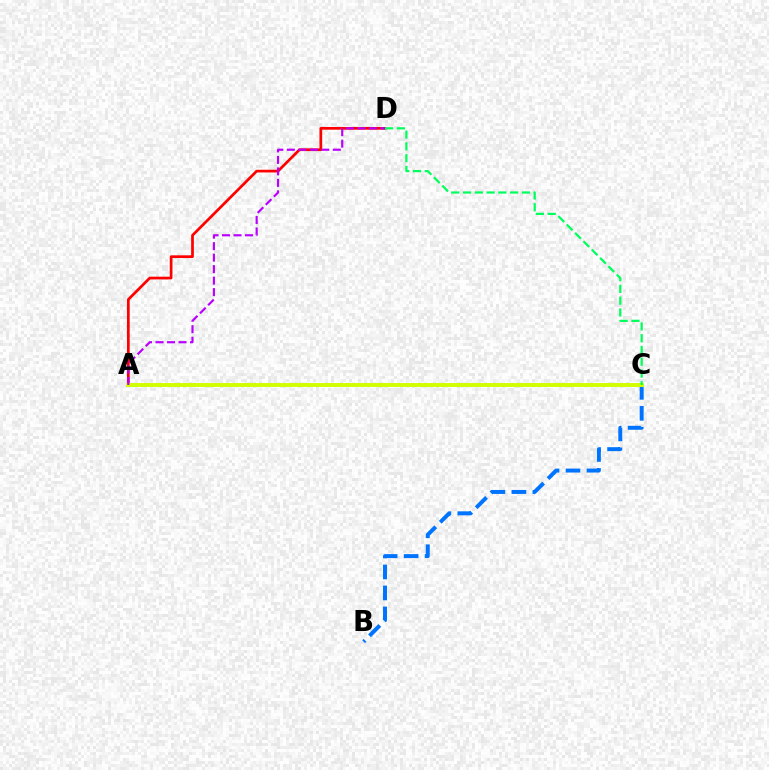{('A', 'D'): [{'color': '#ff0000', 'line_style': 'solid', 'thickness': 1.96}, {'color': '#b900ff', 'line_style': 'dashed', 'thickness': 1.56}], ('B', 'C'): [{'color': '#0074ff', 'line_style': 'dashed', 'thickness': 2.85}], ('A', 'C'): [{'color': '#d1ff00', 'line_style': 'solid', 'thickness': 2.84}], ('C', 'D'): [{'color': '#00ff5c', 'line_style': 'dashed', 'thickness': 1.6}]}